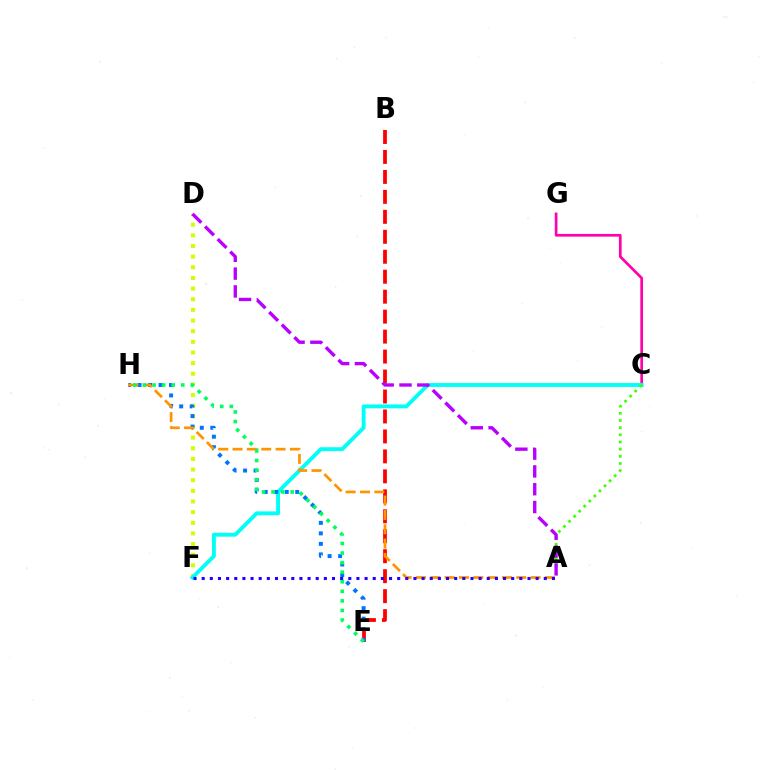{('B', 'E'): [{'color': '#ff0000', 'line_style': 'dashed', 'thickness': 2.71}], ('D', 'F'): [{'color': '#d1ff00', 'line_style': 'dotted', 'thickness': 2.89}], ('C', 'G'): [{'color': '#ff00ac', 'line_style': 'solid', 'thickness': 1.93}], ('C', 'F'): [{'color': '#00fff6', 'line_style': 'solid', 'thickness': 2.8}], ('E', 'H'): [{'color': '#0074ff', 'line_style': 'dotted', 'thickness': 2.85}, {'color': '#00ff5c', 'line_style': 'dotted', 'thickness': 2.6}], ('A', 'H'): [{'color': '#ff9400', 'line_style': 'dashed', 'thickness': 1.95}], ('A', 'F'): [{'color': '#2500ff', 'line_style': 'dotted', 'thickness': 2.21}], ('A', 'C'): [{'color': '#3dff00', 'line_style': 'dotted', 'thickness': 1.95}], ('A', 'D'): [{'color': '#b900ff', 'line_style': 'dashed', 'thickness': 2.42}]}